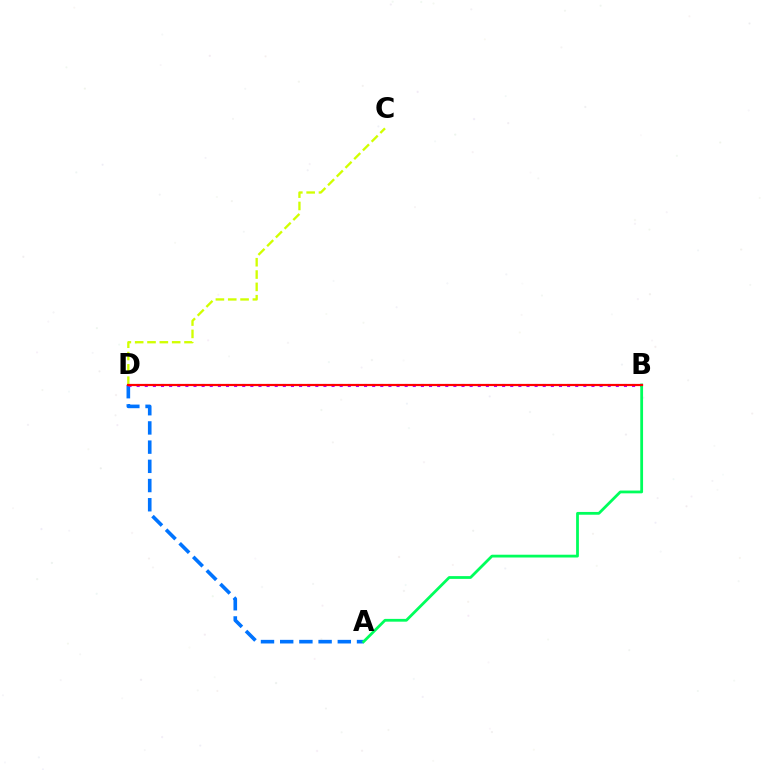{('C', 'D'): [{'color': '#d1ff00', 'line_style': 'dashed', 'thickness': 1.68}], ('A', 'D'): [{'color': '#0074ff', 'line_style': 'dashed', 'thickness': 2.61}], ('B', 'D'): [{'color': '#b900ff', 'line_style': 'dotted', 'thickness': 2.21}, {'color': '#ff0000', 'line_style': 'solid', 'thickness': 1.58}], ('A', 'B'): [{'color': '#00ff5c', 'line_style': 'solid', 'thickness': 2.0}]}